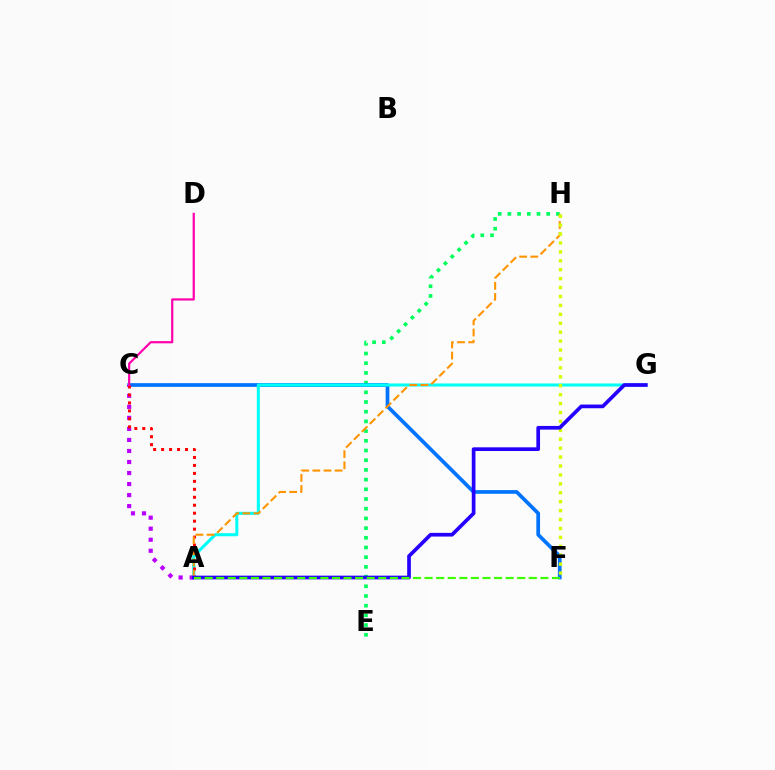{('E', 'H'): [{'color': '#00ff5c', 'line_style': 'dotted', 'thickness': 2.64}], ('C', 'F'): [{'color': '#0074ff', 'line_style': 'solid', 'thickness': 2.67}], ('A', 'C'): [{'color': '#b900ff', 'line_style': 'dotted', 'thickness': 3.0}, {'color': '#ff0000', 'line_style': 'dotted', 'thickness': 2.16}], ('A', 'G'): [{'color': '#00fff6', 'line_style': 'solid', 'thickness': 2.2}, {'color': '#2500ff', 'line_style': 'solid', 'thickness': 2.66}], ('A', 'H'): [{'color': '#ff9400', 'line_style': 'dashed', 'thickness': 1.51}], ('F', 'H'): [{'color': '#d1ff00', 'line_style': 'dotted', 'thickness': 2.42}], ('C', 'D'): [{'color': '#ff00ac', 'line_style': 'solid', 'thickness': 1.59}], ('A', 'F'): [{'color': '#3dff00', 'line_style': 'dashed', 'thickness': 1.57}]}